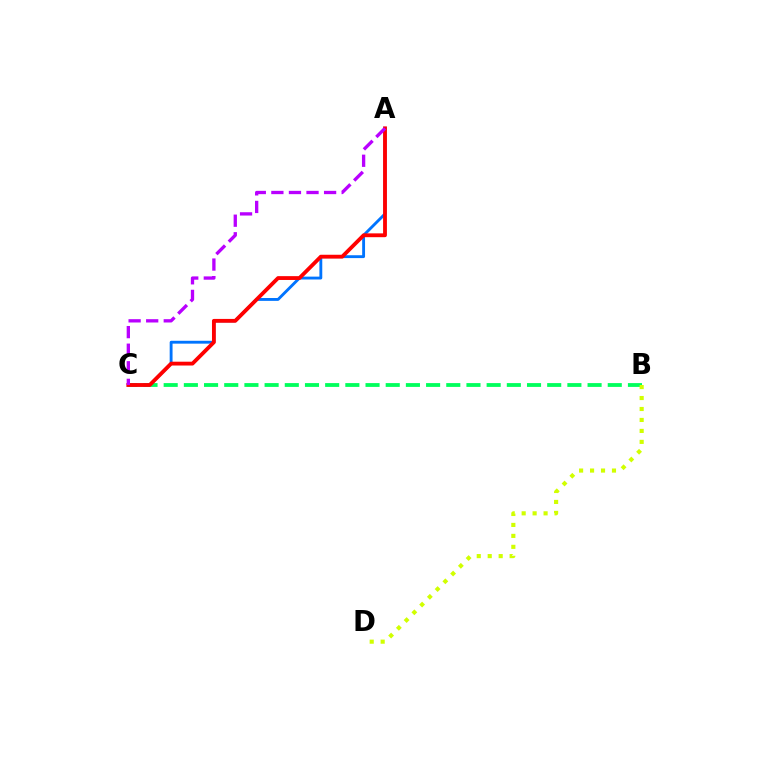{('B', 'C'): [{'color': '#00ff5c', 'line_style': 'dashed', 'thickness': 2.74}], ('A', 'C'): [{'color': '#0074ff', 'line_style': 'solid', 'thickness': 2.06}, {'color': '#ff0000', 'line_style': 'solid', 'thickness': 2.76}, {'color': '#b900ff', 'line_style': 'dashed', 'thickness': 2.39}], ('B', 'D'): [{'color': '#d1ff00', 'line_style': 'dotted', 'thickness': 2.98}]}